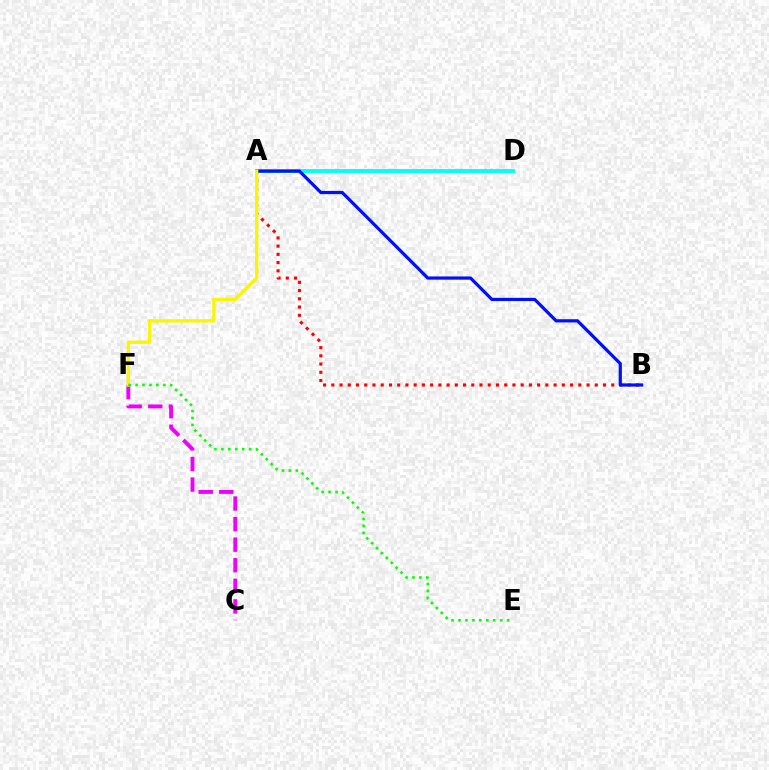{('A', 'D'): [{'color': '#00fff6', 'line_style': 'solid', 'thickness': 2.79}], ('A', 'B'): [{'color': '#ff0000', 'line_style': 'dotted', 'thickness': 2.24}, {'color': '#0010ff', 'line_style': 'solid', 'thickness': 2.32}], ('C', 'F'): [{'color': '#ee00ff', 'line_style': 'dashed', 'thickness': 2.79}], ('A', 'F'): [{'color': '#fcf500', 'line_style': 'solid', 'thickness': 2.39}], ('E', 'F'): [{'color': '#08ff00', 'line_style': 'dotted', 'thickness': 1.89}]}